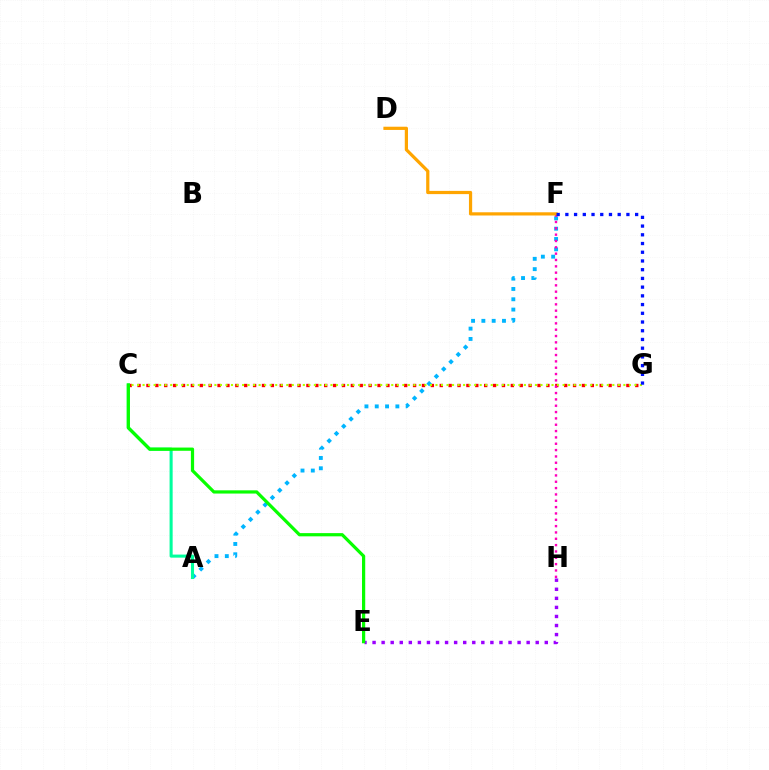{('E', 'H'): [{'color': '#9b00ff', 'line_style': 'dotted', 'thickness': 2.46}], ('C', 'G'): [{'color': '#ff0000', 'line_style': 'dotted', 'thickness': 2.41}, {'color': '#b3ff00', 'line_style': 'dotted', 'thickness': 1.5}], ('A', 'F'): [{'color': '#00b5ff', 'line_style': 'dotted', 'thickness': 2.8}], ('A', 'C'): [{'color': '#00ff9d', 'line_style': 'solid', 'thickness': 2.21}], ('F', 'H'): [{'color': '#ff00bd', 'line_style': 'dotted', 'thickness': 1.72}], ('D', 'F'): [{'color': '#ffa500', 'line_style': 'solid', 'thickness': 2.32}], ('F', 'G'): [{'color': '#0010ff', 'line_style': 'dotted', 'thickness': 2.37}], ('C', 'E'): [{'color': '#08ff00', 'line_style': 'solid', 'thickness': 2.32}]}